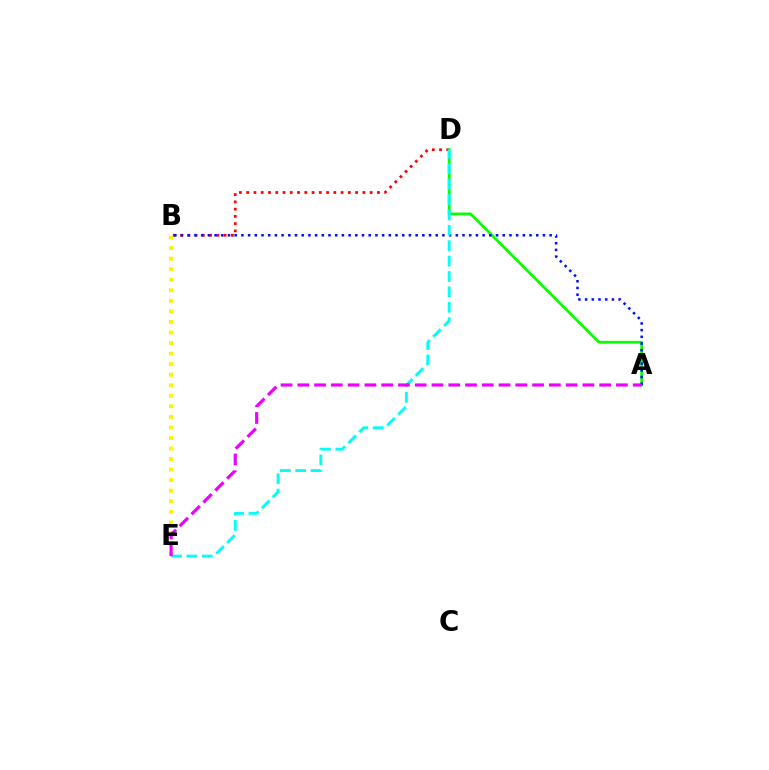{('B', 'E'): [{'color': '#fcf500', 'line_style': 'dotted', 'thickness': 2.87}], ('B', 'D'): [{'color': '#ff0000', 'line_style': 'dotted', 'thickness': 1.97}], ('A', 'D'): [{'color': '#08ff00', 'line_style': 'solid', 'thickness': 1.98}], ('A', 'B'): [{'color': '#0010ff', 'line_style': 'dotted', 'thickness': 1.82}], ('D', 'E'): [{'color': '#00fff6', 'line_style': 'dashed', 'thickness': 2.09}], ('A', 'E'): [{'color': '#ee00ff', 'line_style': 'dashed', 'thickness': 2.28}]}